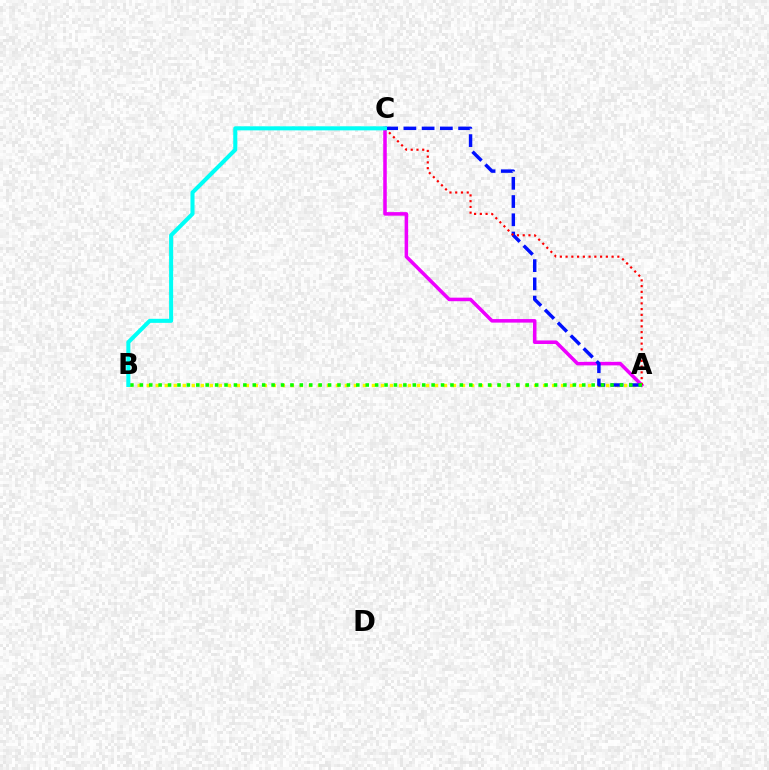{('A', 'B'): [{'color': '#fcf500', 'line_style': 'dotted', 'thickness': 2.45}, {'color': '#08ff00', 'line_style': 'dotted', 'thickness': 2.56}], ('A', 'C'): [{'color': '#ee00ff', 'line_style': 'solid', 'thickness': 2.55}, {'color': '#0010ff', 'line_style': 'dashed', 'thickness': 2.48}, {'color': '#ff0000', 'line_style': 'dotted', 'thickness': 1.56}], ('B', 'C'): [{'color': '#00fff6', 'line_style': 'solid', 'thickness': 2.92}]}